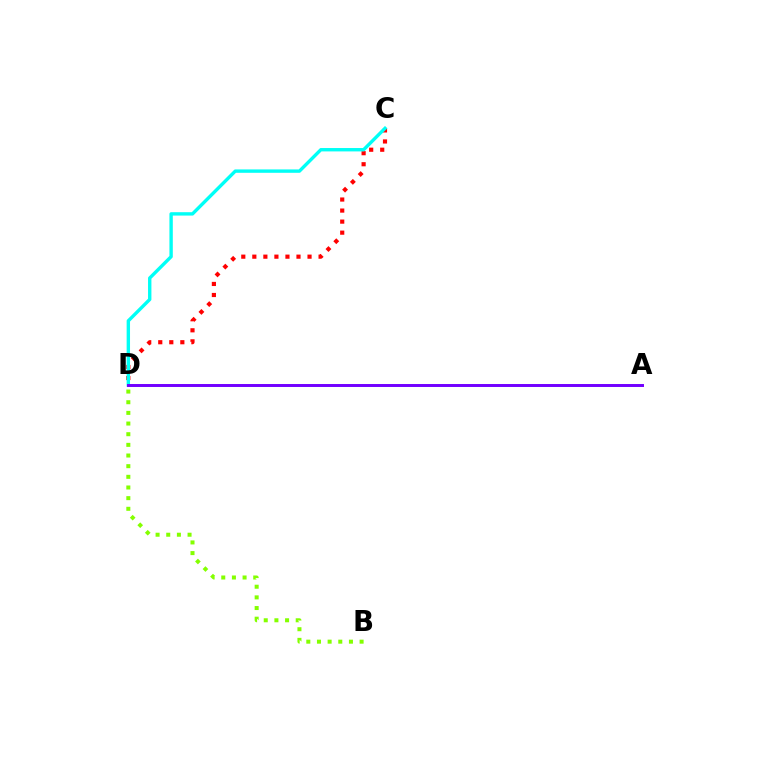{('B', 'D'): [{'color': '#84ff00', 'line_style': 'dotted', 'thickness': 2.9}], ('C', 'D'): [{'color': '#ff0000', 'line_style': 'dotted', 'thickness': 3.0}, {'color': '#00fff6', 'line_style': 'solid', 'thickness': 2.44}], ('A', 'D'): [{'color': '#7200ff', 'line_style': 'solid', 'thickness': 2.13}]}